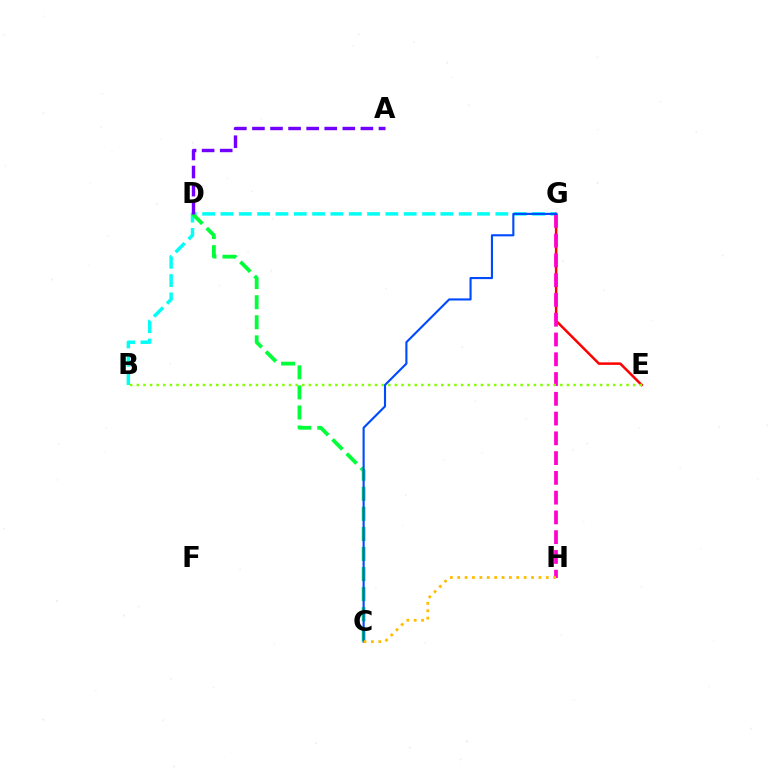{('B', 'G'): [{'color': '#00fff6', 'line_style': 'dashed', 'thickness': 2.49}], ('E', 'G'): [{'color': '#ff0000', 'line_style': 'solid', 'thickness': 1.8}], ('C', 'D'): [{'color': '#00ff39', 'line_style': 'dashed', 'thickness': 2.73}], ('A', 'D'): [{'color': '#7200ff', 'line_style': 'dashed', 'thickness': 2.46}], ('G', 'H'): [{'color': '#ff00cf', 'line_style': 'dashed', 'thickness': 2.69}], ('C', 'G'): [{'color': '#004bff', 'line_style': 'solid', 'thickness': 1.53}], ('C', 'H'): [{'color': '#ffbd00', 'line_style': 'dotted', 'thickness': 2.0}], ('B', 'E'): [{'color': '#84ff00', 'line_style': 'dotted', 'thickness': 1.8}]}